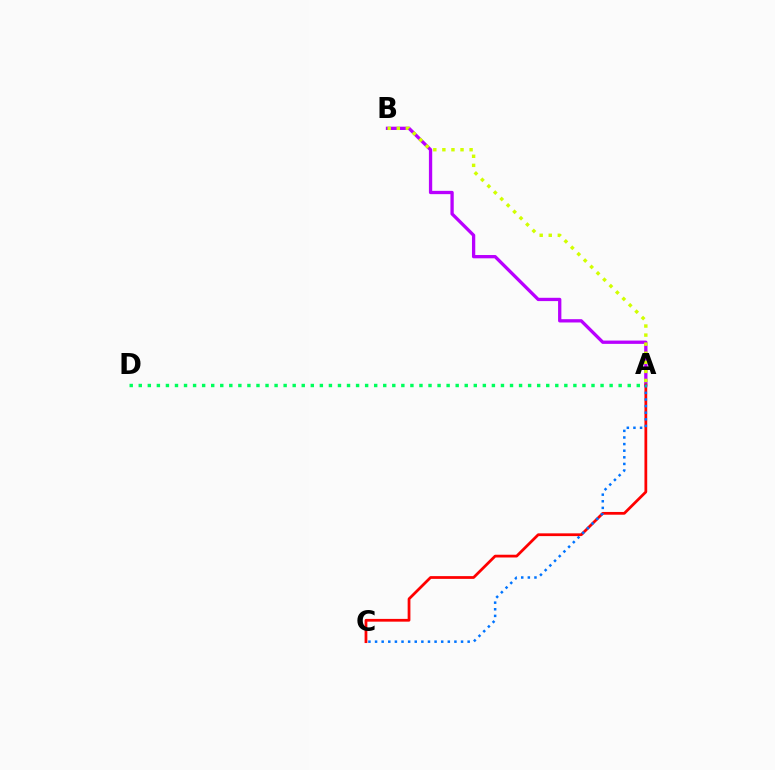{('A', 'B'): [{'color': '#b900ff', 'line_style': 'solid', 'thickness': 2.37}, {'color': '#d1ff00', 'line_style': 'dotted', 'thickness': 2.46}], ('A', 'C'): [{'color': '#ff0000', 'line_style': 'solid', 'thickness': 1.99}, {'color': '#0074ff', 'line_style': 'dotted', 'thickness': 1.8}], ('A', 'D'): [{'color': '#00ff5c', 'line_style': 'dotted', 'thickness': 2.46}]}